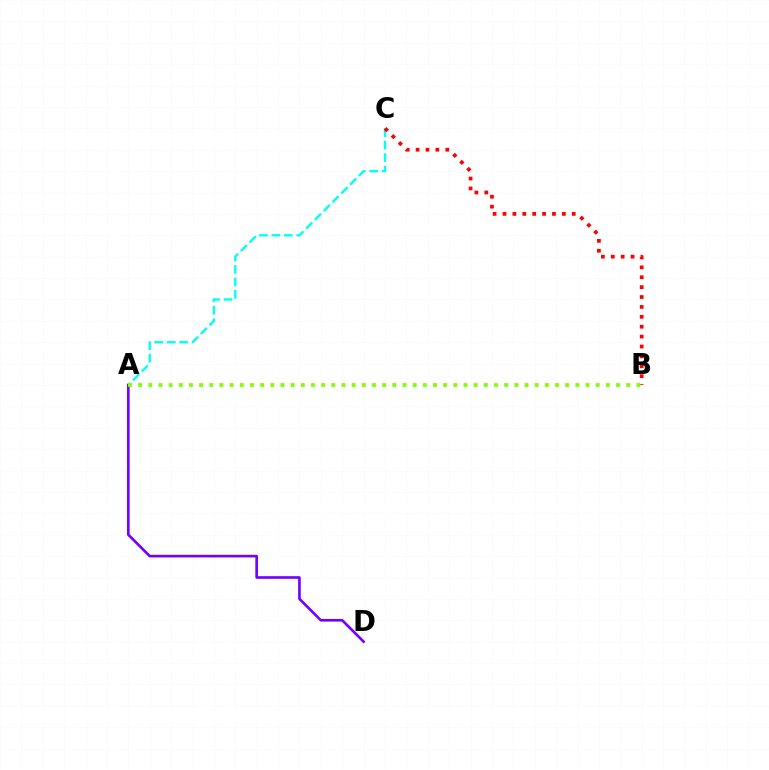{('A', 'C'): [{'color': '#00fff6', 'line_style': 'dashed', 'thickness': 1.69}], ('B', 'C'): [{'color': '#ff0000', 'line_style': 'dotted', 'thickness': 2.69}], ('A', 'D'): [{'color': '#7200ff', 'line_style': 'solid', 'thickness': 1.9}], ('A', 'B'): [{'color': '#84ff00', 'line_style': 'dotted', 'thickness': 2.76}]}